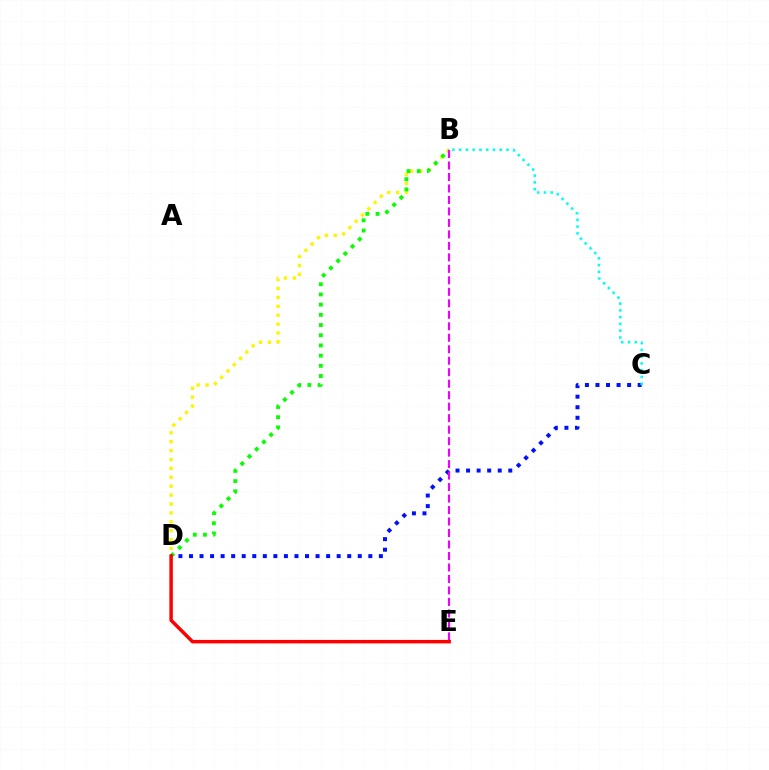{('B', 'D'): [{'color': '#fcf500', 'line_style': 'dotted', 'thickness': 2.42}, {'color': '#08ff00', 'line_style': 'dotted', 'thickness': 2.77}], ('C', 'D'): [{'color': '#0010ff', 'line_style': 'dotted', 'thickness': 2.87}], ('B', 'E'): [{'color': '#ee00ff', 'line_style': 'dashed', 'thickness': 1.56}], ('B', 'C'): [{'color': '#00fff6', 'line_style': 'dotted', 'thickness': 1.84}], ('D', 'E'): [{'color': '#ff0000', 'line_style': 'solid', 'thickness': 2.5}]}